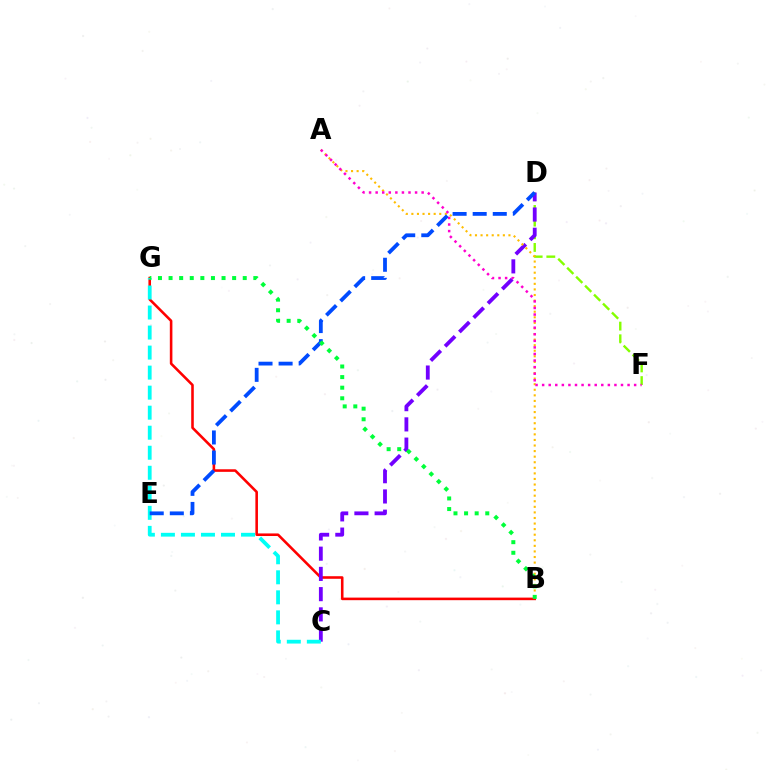{('D', 'F'): [{'color': '#84ff00', 'line_style': 'dashed', 'thickness': 1.72}], ('B', 'G'): [{'color': '#ff0000', 'line_style': 'solid', 'thickness': 1.86}, {'color': '#00ff39', 'line_style': 'dotted', 'thickness': 2.88}], ('C', 'D'): [{'color': '#7200ff', 'line_style': 'dashed', 'thickness': 2.75}], ('C', 'G'): [{'color': '#00fff6', 'line_style': 'dashed', 'thickness': 2.72}], ('A', 'B'): [{'color': '#ffbd00', 'line_style': 'dotted', 'thickness': 1.51}], ('A', 'F'): [{'color': '#ff00cf', 'line_style': 'dotted', 'thickness': 1.79}], ('D', 'E'): [{'color': '#004bff', 'line_style': 'dashed', 'thickness': 2.73}]}